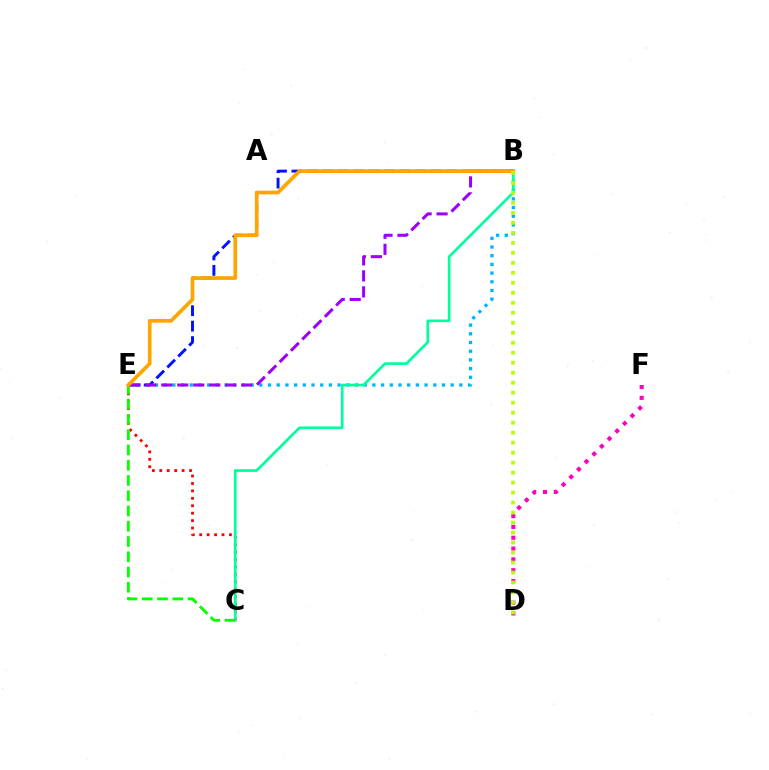{('B', 'E'): [{'color': '#0010ff', 'line_style': 'dashed', 'thickness': 2.1}, {'color': '#00b5ff', 'line_style': 'dotted', 'thickness': 2.36}, {'color': '#9b00ff', 'line_style': 'dashed', 'thickness': 2.17}, {'color': '#ffa500', 'line_style': 'solid', 'thickness': 2.67}], ('C', 'E'): [{'color': '#ff0000', 'line_style': 'dotted', 'thickness': 2.02}, {'color': '#08ff00', 'line_style': 'dashed', 'thickness': 2.07}], ('B', 'C'): [{'color': '#00ff9d', 'line_style': 'solid', 'thickness': 1.92}], ('D', 'F'): [{'color': '#ff00bd', 'line_style': 'dotted', 'thickness': 2.94}], ('B', 'D'): [{'color': '#b3ff00', 'line_style': 'dotted', 'thickness': 2.71}]}